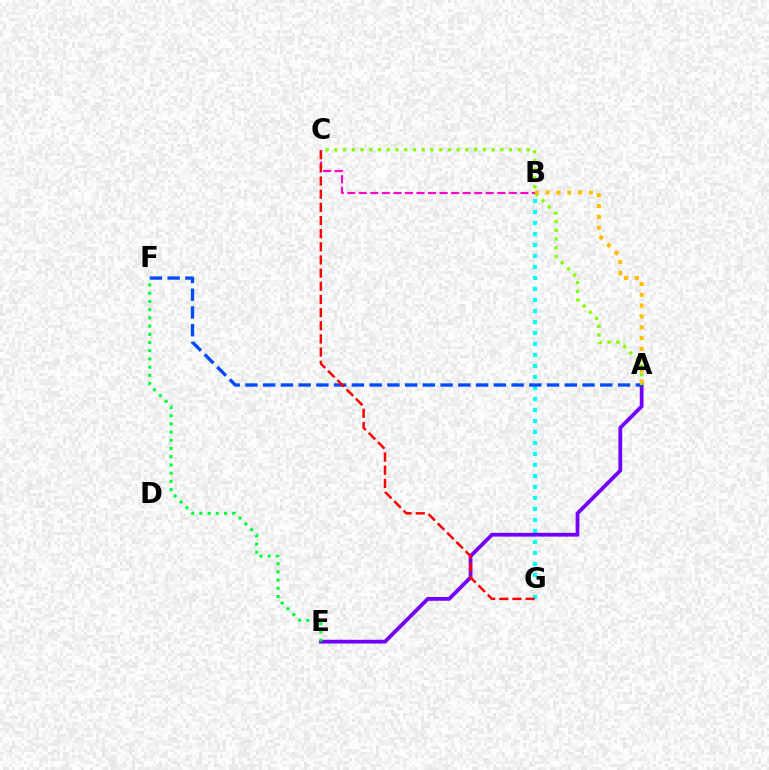{('B', 'G'): [{'color': '#00fff6', 'line_style': 'dotted', 'thickness': 2.99}], ('B', 'C'): [{'color': '#ff00cf', 'line_style': 'dashed', 'thickness': 1.57}], ('A', 'E'): [{'color': '#7200ff', 'line_style': 'solid', 'thickness': 2.71}], ('A', 'F'): [{'color': '#004bff', 'line_style': 'dashed', 'thickness': 2.41}], ('E', 'F'): [{'color': '#00ff39', 'line_style': 'dotted', 'thickness': 2.23}], ('A', 'C'): [{'color': '#84ff00', 'line_style': 'dotted', 'thickness': 2.37}], ('C', 'G'): [{'color': '#ff0000', 'line_style': 'dashed', 'thickness': 1.79}], ('A', 'B'): [{'color': '#ffbd00', 'line_style': 'dotted', 'thickness': 2.94}]}